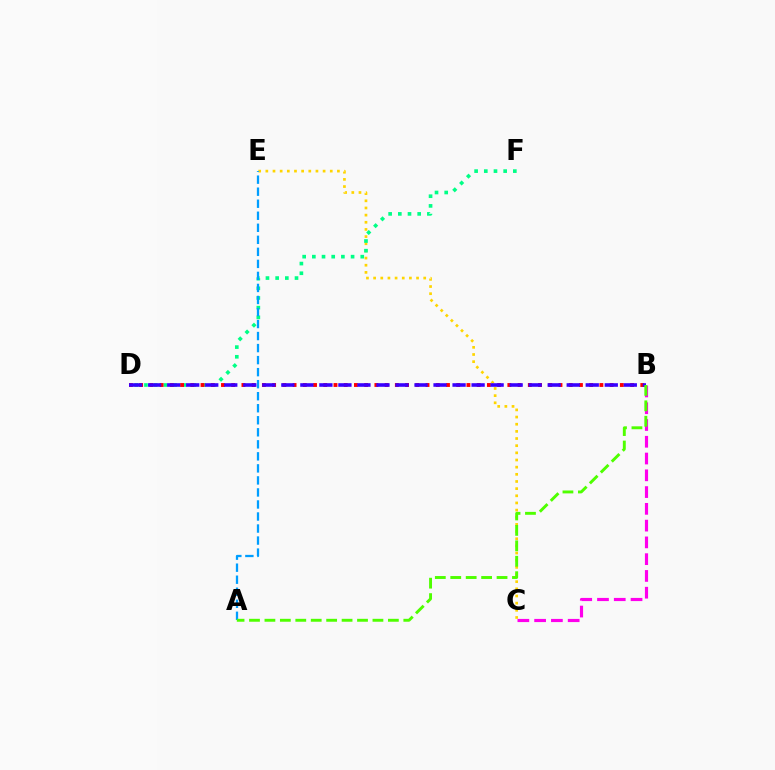{('B', 'C'): [{'color': '#ff00ed', 'line_style': 'dashed', 'thickness': 2.28}], ('C', 'E'): [{'color': '#ffd500', 'line_style': 'dotted', 'thickness': 1.94}], ('D', 'F'): [{'color': '#00ff86', 'line_style': 'dotted', 'thickness': 2.63}], ('B', 'D'): [{'color': '#ff0000', 'line_style': 'dotted', 'thickness': 2.78}, {'color': '#3700ff', 'line_style': 'dashed', 'thickness': 2.58}], ('A', 'E'): [{'color': '#009eff', 'line_style': 'dashed', 'thickness': 1.63}], ('A', 'B'): [{'color': '#4fff00', 'line_style': 'dashed', 'thickness': 2.1}]}